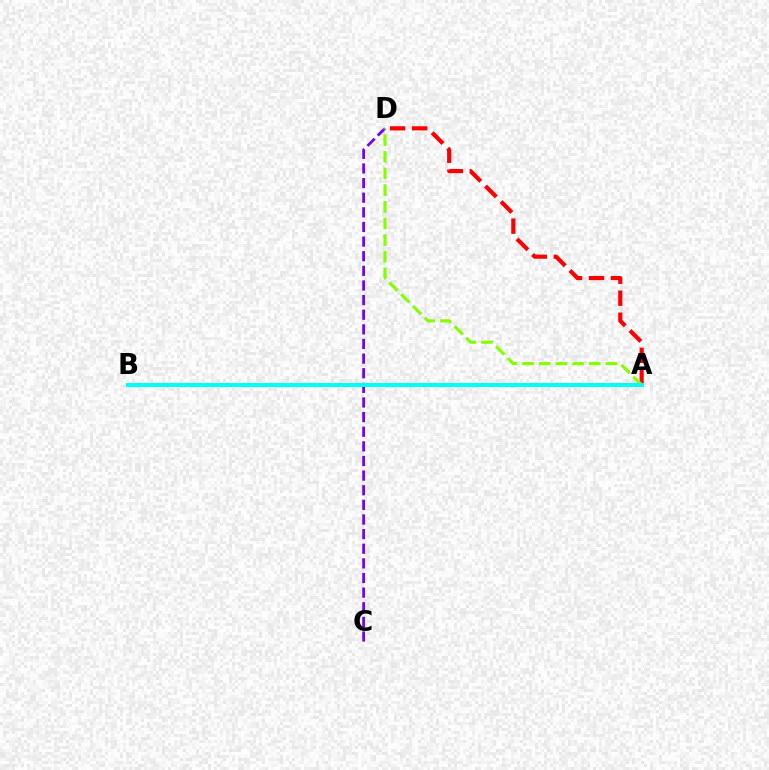{('C', 'D'): [{'color': '#7200ff', 'line_style': 'dashed', 'thickness': 1.99}], ('A', 'D'): [{'color': '#ff0000', 'line_style': 'dashed', 'thickness': 2.99}, {'color': '#84ff00', 'line_style': 'dashed', 'thickness': 2.26}], ('A', 'B'): [{'color': '#00fff6', 'line_style': 'solid', 'thickness': 2.87}]}